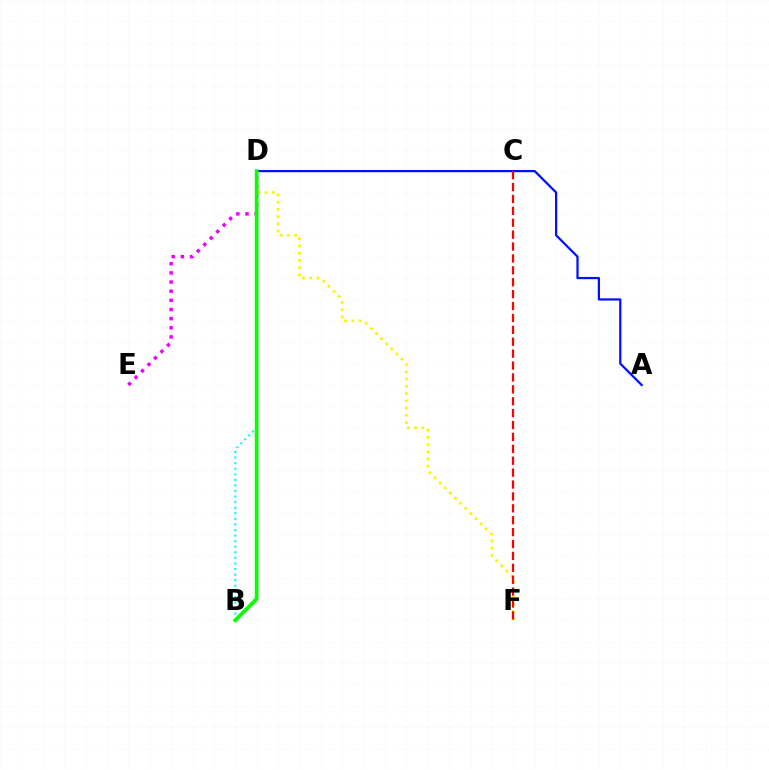{('B', 'D'): [{'color': '#00fff6', 'line_style': 'dotted', 'thickness': 1.51}, {'color': '#08ff00', 'line_style': 'solid', 'thickness': 2.69}], ('D', 'E'): [{'color': '#ee00ff', 'line_style': 'dotted', 'thickness': 2.49}], ('A', 'D'): [{'color': '#0010ff', 'line_style': 'solid', 'thickness': 1.61}], ('D', 'F'): [{'color': '#fcf500', 'line_style': 'dotted', 'thickness': 1.97}], ('C', 'F'): [{'color': '#ff0000', 'line_style': 'dashed', 'thickness': 1.62}]}